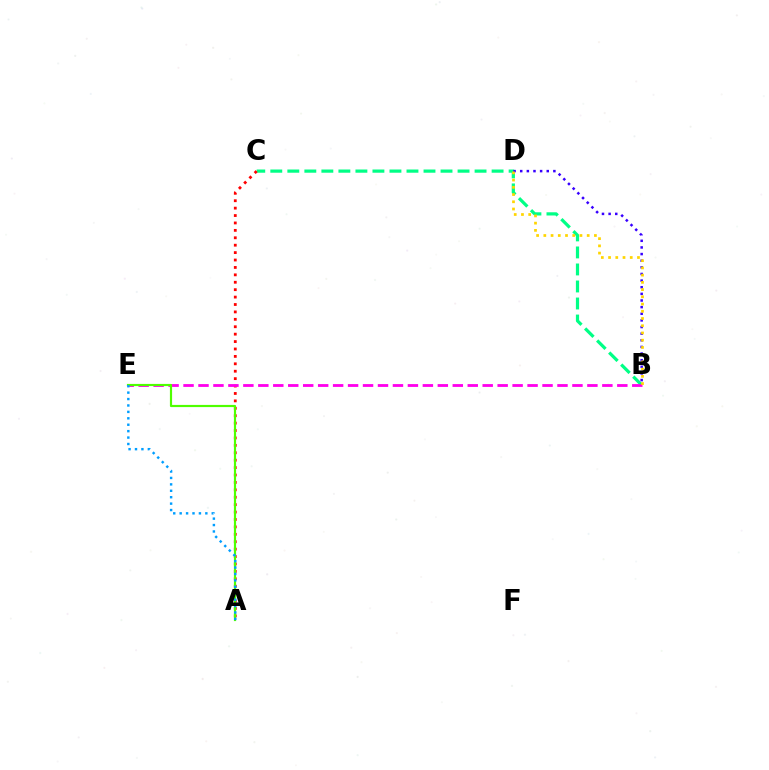{('B', 'C'): [{'color': '#00ff86', 'line_style': 'dashed', 'thickness': 2.31}], ('B', 'D'): [{'color': '#3700ff', 'line_style': 'dotted', 'thickness': 1.8}, {'color': '#ffd500', 'line_style': 'dotted', 'thickness': 1.96}], ('A', 'C'): [{'color': '#ff0000', 'line_style': 'dotted', 'thickness': 2.01}], ('B', 'E'): [{'color': '#ff00ed', 'line_style': 'dashed', 'thickness': 2.03}], ('A', 'E'): [{'color': '#4fff00', 'line_style': 'solid', 'thickness': 1.57}, {'color': '#009eff', 'line_style': 'dotted', 'thickness': 1.74}]}